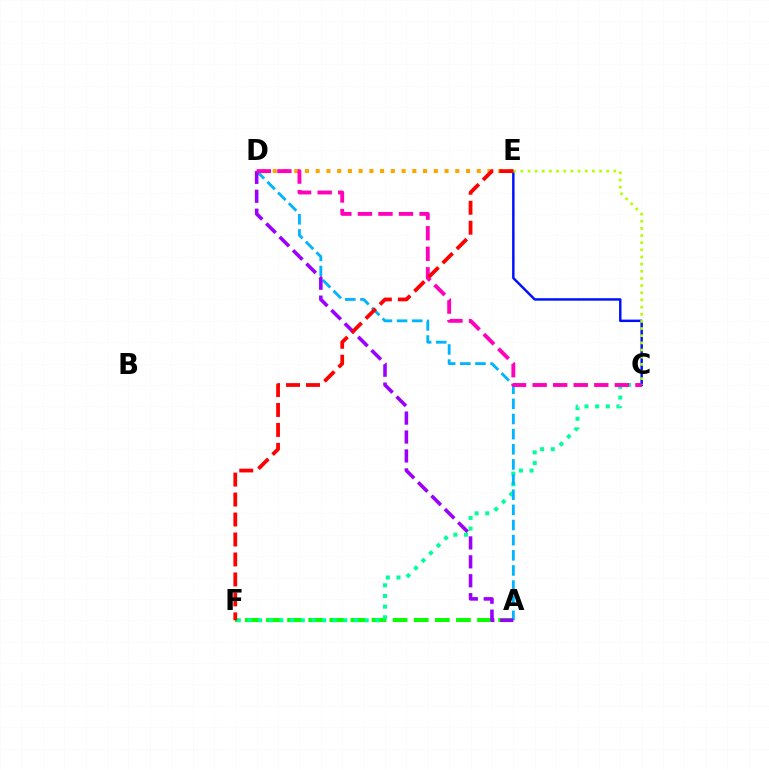{('A', 'F'): [{'color': '#08ff00', 'line_style': 'dashed', 'thickness': 2.87}], ('C', 'F'): [{'color': '#00ff9d', 'line_style': 'dotted', 'thickness': 2.89}], ('A', 'D'): [{'color': '#00b5ff', 'line_style': 'dashed', 'thickness': 2.06}, {'color': '#9b00ff', 'line_style': 'dashed', 'thickness': 2.57}], ('C', 'E'): [{'color': '#0010ff', 'line_style': 'solid', 'thickness': 1.77}, {'color': '#b3ff00', 'line_style': 'dotted', 'thickness': 1.94}], ('D', 'E'): [{'color': '#ffa500', 'line_style': 'dotted', 'thickness': 2.92}], ('C', 'D'): [{'color': '#ff00bd', 'line_style': 'dashed', 'thickness': 2.79}], ('E', 'F'): [{'color': '#ff0000', 'line_style': 'dashed', 'thickness': 2.71}]}